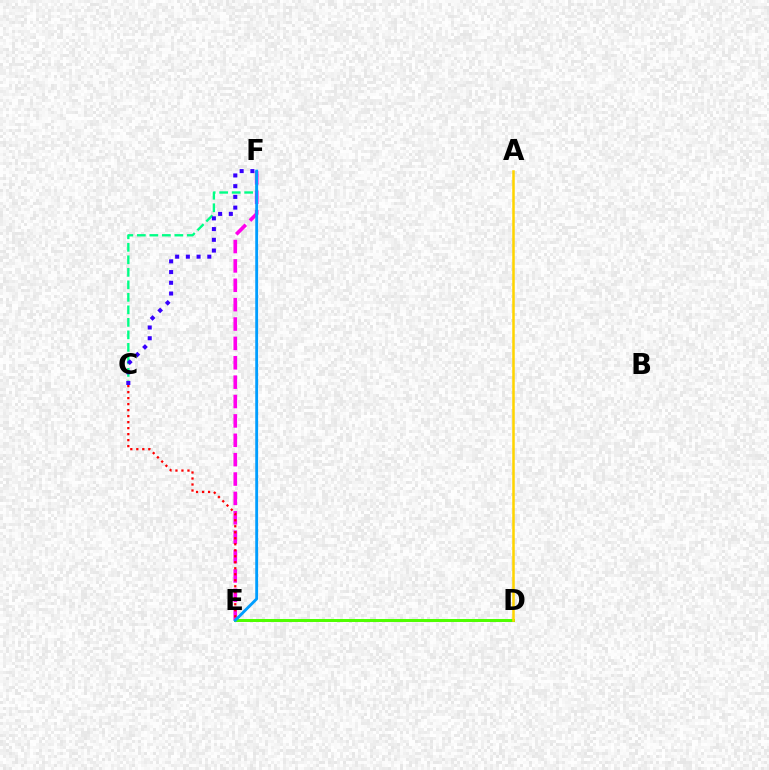{('D', 'E'): [{'color': '#4fff00', 'line_style': 'solid', 'thickness': 2.15}], ('A', 'D'): [{'color': '#ffd500', 'line_style': 'solid', 'thickness': 1.82}], ('E', 'F'): [{'color': '#ff00ed', 'line_style': 'dashed', 'thickness': 2.63}, {'color': '#009eff', 'line_style': 'solid', 'thickness': 2.05}], ('C', 'F'): [{'color': '#00ff86', 'line_style': 'dashed', 'thickness': 1.7}, {'color': '#3700ff', 'line_style': 'dotted', 'thickness': 2.91}], ('C', 'E'): [{'color': '#ff0000', 'line_style': 'dotted', 'thickness': 1.63}]}